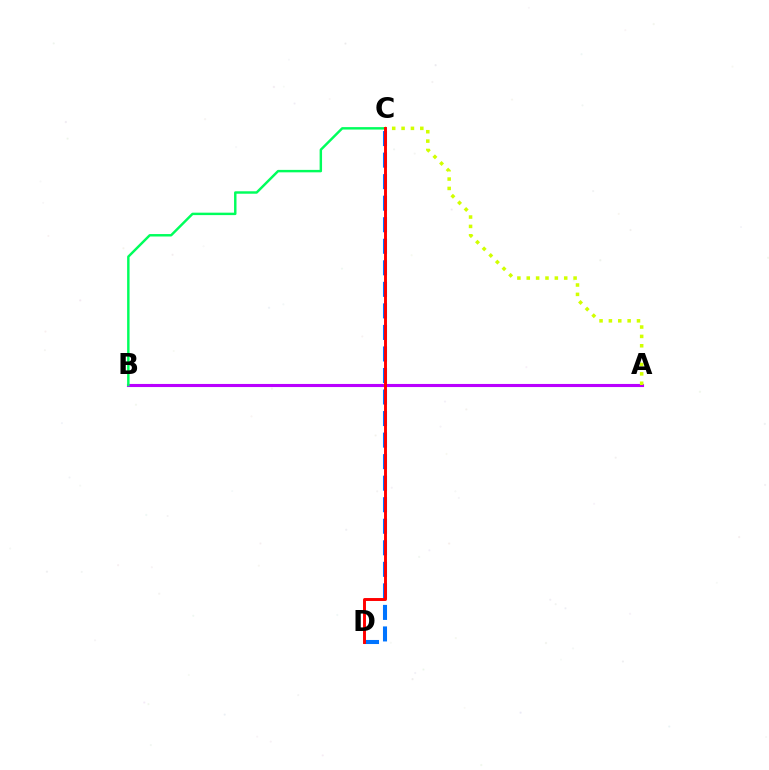{('C', 'D'): [{'color': '#0074ff', 'line_style': 'dashed', 'thickness': 2.93}, {'color': '#ff0000', 'line_style': 'solid', 'thickness': 2.11}], ('A', 'B'): [{'color': '#b900ff', 'line_style': 'solid', 'thickness': 2.23}], ('A', 'C'): [{'color': '#d1ff00', 'line_style': 'dotted', 'thickness': 2.54}], ('B', 'C'): [{'color': '#00ff5c', 'line_style': 'solid', 'thickness': 1.76}]}